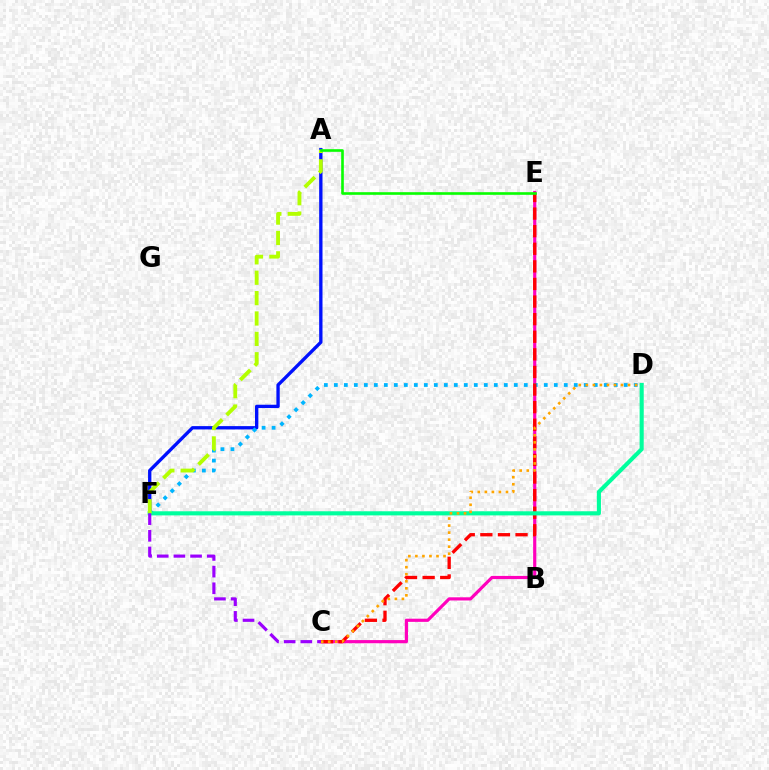{('C', 'E'): [{'color': '#ff00bd', 'line_style': 'solid', 'thickness': 2.28}, {'color': '#ff0000', 'line_style': 'dashed', 'thickness': 2.39}], ('A', 'F'): [{'color': '#0010ff', 'line_style': 'solid', 'thickness': 2.4}, {'color': '#b3ff00', 'line_style': 'dashed', 'thickness': 2.77}], ('D', 'F'): [{'color': '#00b5ff', 'line_style': 'dotted', 'thickness': 2.72}, {'color': '#00ff9d', 'line_style': 'solid', 'thickness': 2.96}], ('C', 'D'): [{'color': '#ffa500', 'line_style': 'dotted', 'thickness': 1.91}], ('C', 'F'): [{'color': '#9b00ff', 'line_style': 'dashed', 'thickness': 2.26}], ('A', 'E'): [{'color': '#08ff00', 'line_style': 'solid', 'thickness': 1.89}]}